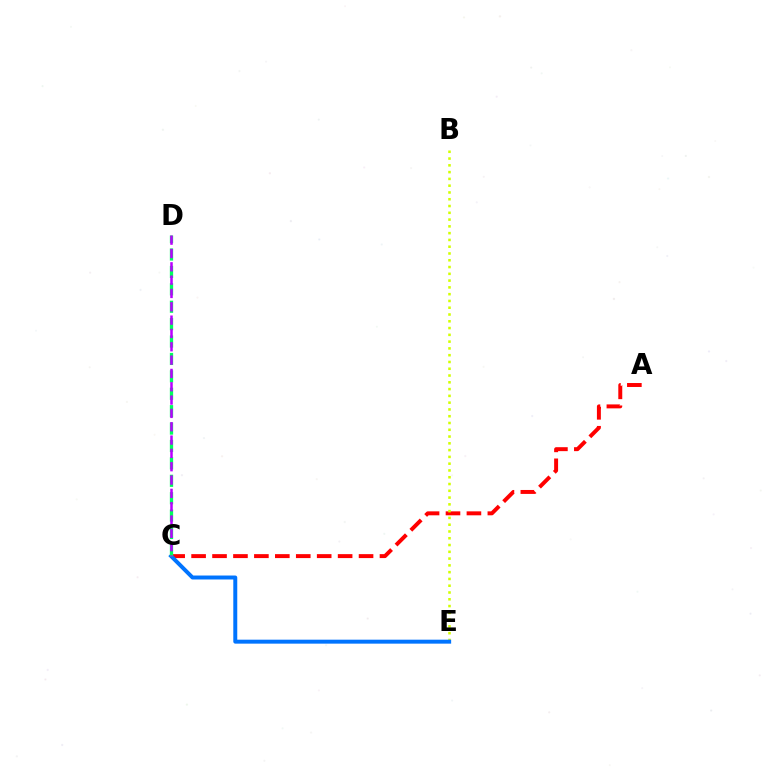{('A', 'C'): [{'color': '#ff0000', 'line_style': 'dashed', 'thickness': 2.84}], ('B', 'E'): [{'color': '#d1ff00', 'line_style': 'dotted', 'thickness': 1.84}], ('C', 'E'): [{'color': '#0074ff', 'line_style': 'solid', 'thickness': 2.85}], ('C', 'D'): [{'color': '#00ff5c', 'line_style': 'dashed', 'thickness': 2.36}, {'color': '#b900ff', 'line_style': 'dashed', 'thickness': 1.81}]}